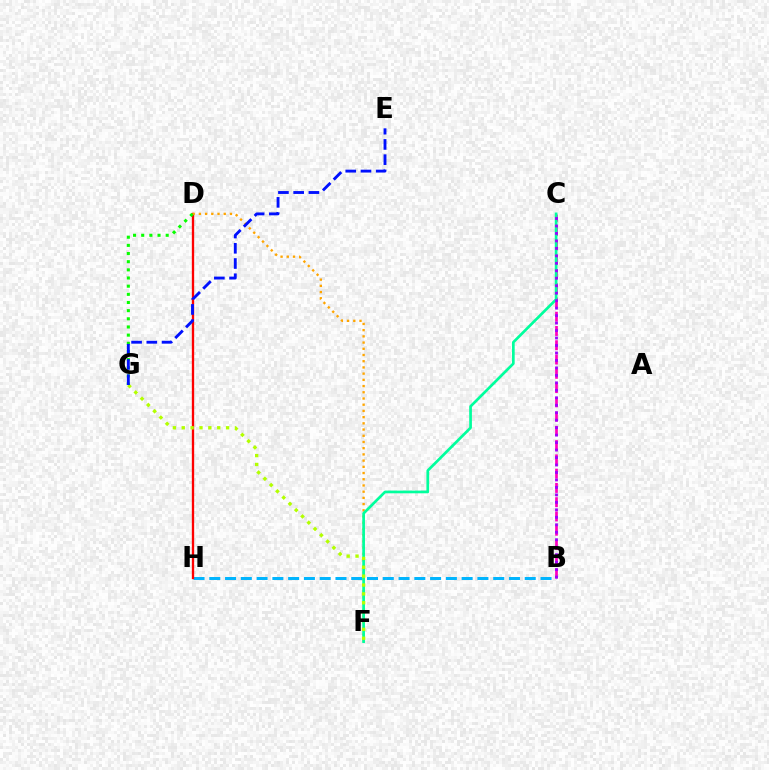{('B', 'H'): [{'color': '#00b5ff', 'line_style': 'dashed', 'thickness': 2.14}], ('B', 'C'): [{'color': '#ff00bd', 'line_style': 'dashed', 'thickness': 1.94}, {'color': '#9b00ff', 'line_style': 'dotted', 'thickness': 2.03}], ('D', 'H'): [{'color': '#ff0000', 'line_style': 'solid', 'thickness': 1.68}], ('D', 'F'): [{'color': '#ffa500', 'line_style': 'dotted', 'thickness': 1.69}], ('C', 'F'): [{'color': '#00ff9d', 'line_style': 'solid', 'thickness': 1.95}], ('F', 'G'): [{'color': '#b3ff00', 'line_style': 'dotted', 'thickness': 2.41}], ('D', 'G'): [{'color': '#08ff00', 'line_style': 'dotted', 'thickness': 2.22}], ('E', 'G'): [{'color': '#0010ff', 'line_style': 'dashed', 'thickness': 2.07}]}